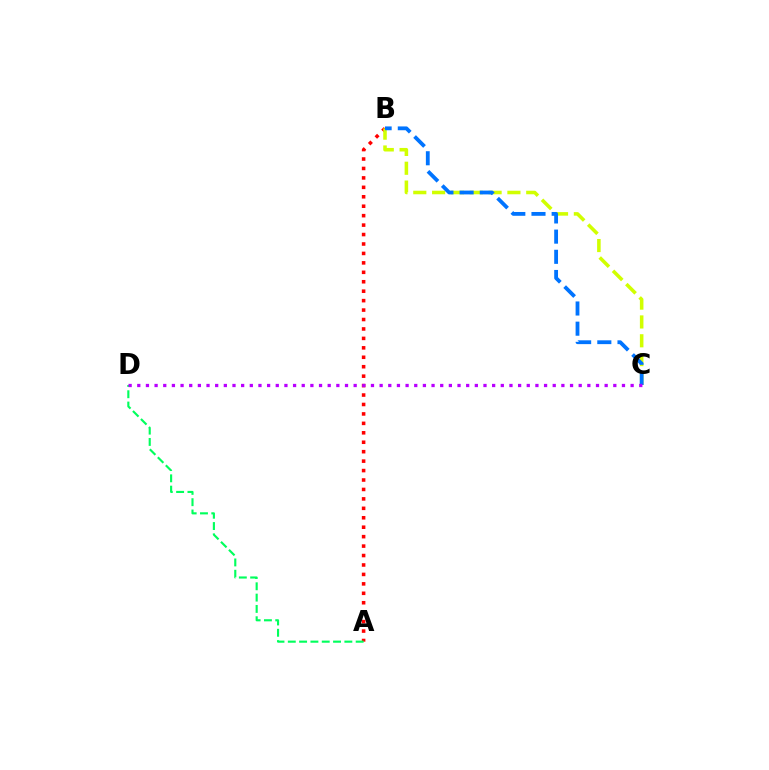{('A', 'B'): [{'color': '#ff0000', 'line_style': 'dotted', 'thickness': 2.57}], ('B', 'C'): [{'color': '#d1ff00', 'line_style': 'dashed', 'thickness': 2.56}, {'color': '#0074ff', 'line_style': 'dashed', 'thickness': 2.74}], ('A', 'D'): [{'color': '#00ff5c', 'line_style': 'dashed', 'thickness': 1.54}], ('C', 'D'): [{'color': '#b900ff', 'line_style': 'dotted', 'thickness': 2.35}]}